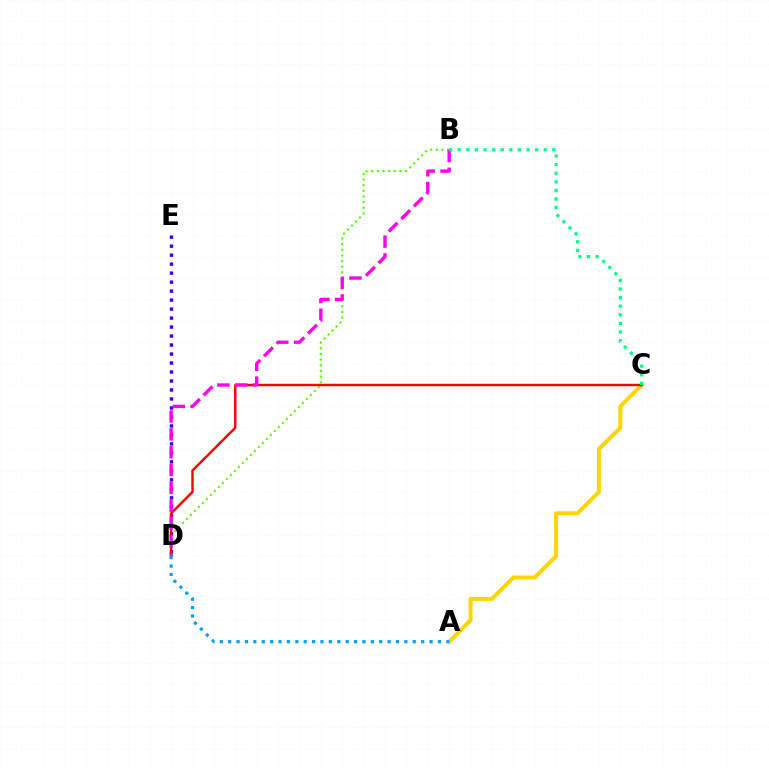{('B', 'D'): [{'color': '#4fff00', 'line_style': 'dotted', 'thickness': 1.54}, {'color': '#ff00ed', 'line_style': 'dashed', 'thickness': 2.42}], ('D', 'E'): [{'color': '#3700ff', 'line_style': 'dotted', 'thickness': 2.44}], ('A', 'C'): [{'color': '#ffd500', 'line_style': 'solid', 'thickness': 2.88}], ('C', 'D'): [{'color': '#ff0000', 'line_style': 'solid', 'thickness': 1.74}], ('A', 'D'): [{'color': '#009eff', 'line_style': 'dotted', 'thickness': 2.28}], ('B', 'C'): [{'color': '#00ff86', 'line_style': 'dotted', 'thickness': 2.34}]}